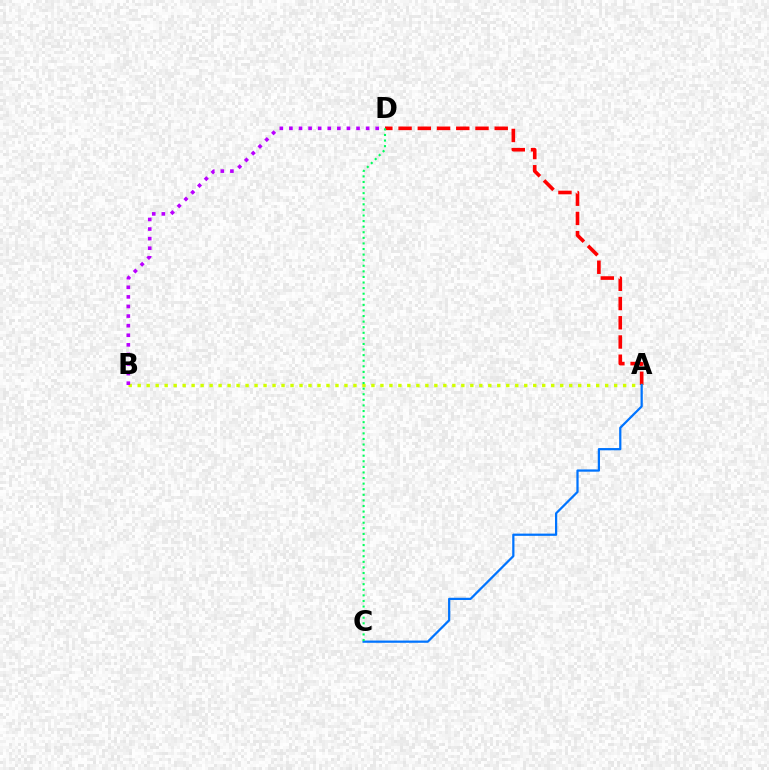{('A', 'D'): [{'color': '#ff0000', 'line_style': 'dashed', 'thickness': 2.61}], ('A', 'B'): [{'color': '#d1ff00', 'line_style': 'dotted', 'thickness': 2.44}], ('B', 'D'): [{'color': '#b900ff', 'line_style': 'dotted', 'thickness': 2.61}], ('A', 'C'): [{'color': '#0074ff', 'line_style': 'solid', 'thickness': 1.61}], ('C', 'D'): [{'color': '#00ff5c', 'line_style': 'dotted', 'thickness': 1.52}]}